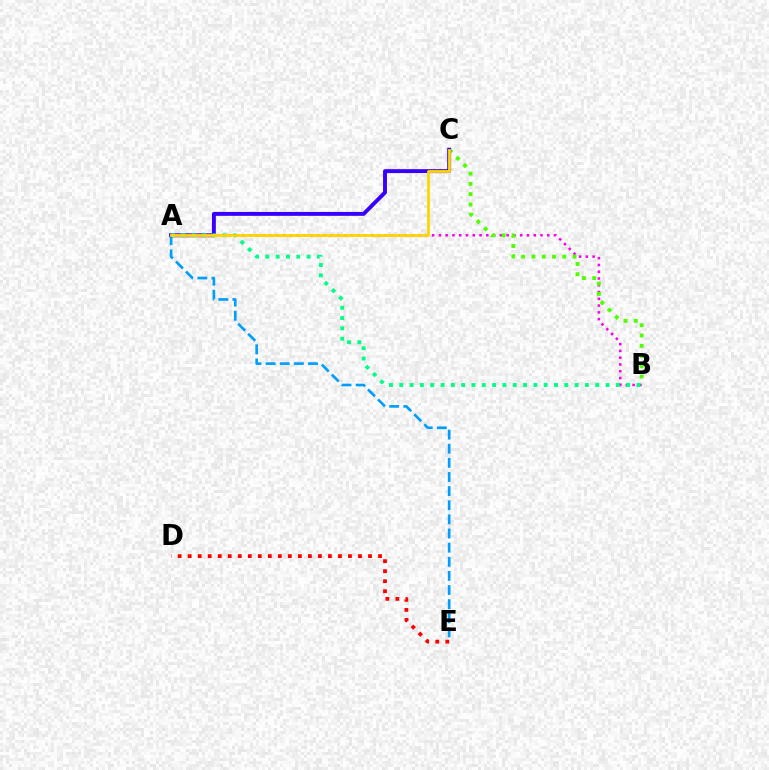{('A', 'E'): [{'color': '#009eff', 'line_style': 'dashed', 'thickness': 1.92}], ('A', 'B'): [{'color': '#ff00ed', 'line_style': 'dotted', 'thickness': 1.84}, {'color': '#00ff86', 'line_style': 'dotted', 'thickness': 2.8}], ('D', 'E'): [{'color': '#ff0000', 'line_style': 'dotted', 'thickness': 2.72}], ('B', 'C'): [{'color': '#4fff00', 'line_style': 'dotted', 'thickness': 2.79}], ('A', 'C'): [{'color': '#3700ff', 'line_style': 'solid', 'thickness': 2.81}, {'color': '#ffd500', 'line_style': 'solid', 'thickness': 2.02}]}